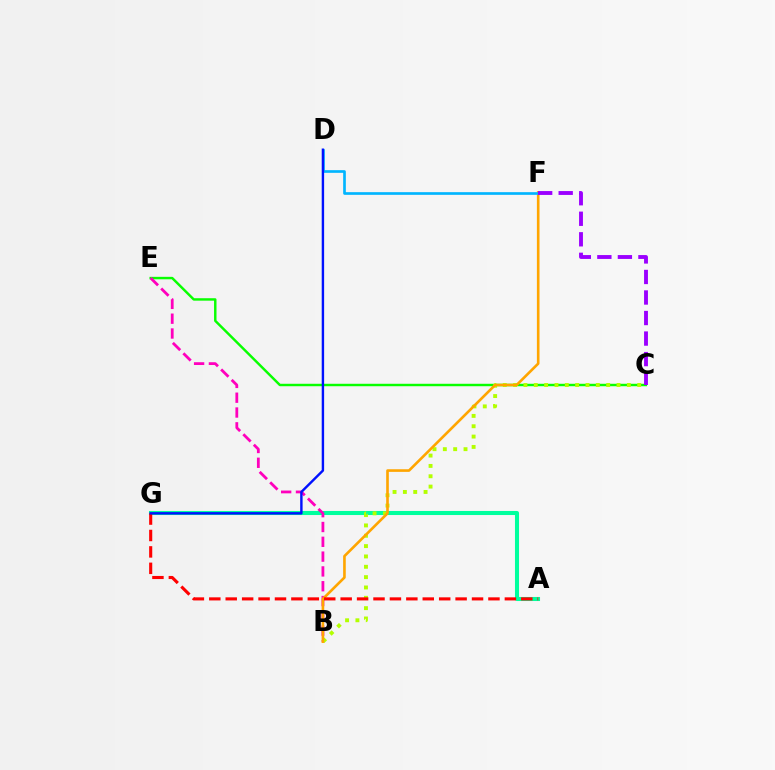{('C', 'E'): [{'color': '#08ff00', 'line_style': 'solid', 'thickness': 1.76}], ('A', 'G'): [{'color': '#00ff9d', 'line_style': 'solid', 'thickness': 2.93}, {'color': '#ff0000', 'line_style': 'dashed', 'thickness': 2.23}], ('B', 'E'): [{'color': '#ff00bd', 'line_style': 'dashed', 'thickness': 2.01}], ('B', 'C'): [{'color': '#b3ff00', 'line_style': 'dotted', 'thickness': 2.81}], ('B', 'F'): [{'color': '#ffa500', 'line_style': 'solid', 'thickness': 1.89}], ('D', 'F'): [{'color': '#00b5ff', 'line_style': 'solid', 'thickness': 1.92}], ('D', 'G'): [{'color': '#0010ff', 'line_style': 'solid', 'thickness': 1.73}], ('C', 'F'): [{'color': '#9b00ff', 'line_style': 'dashed', 'thickness': 2.79}]}